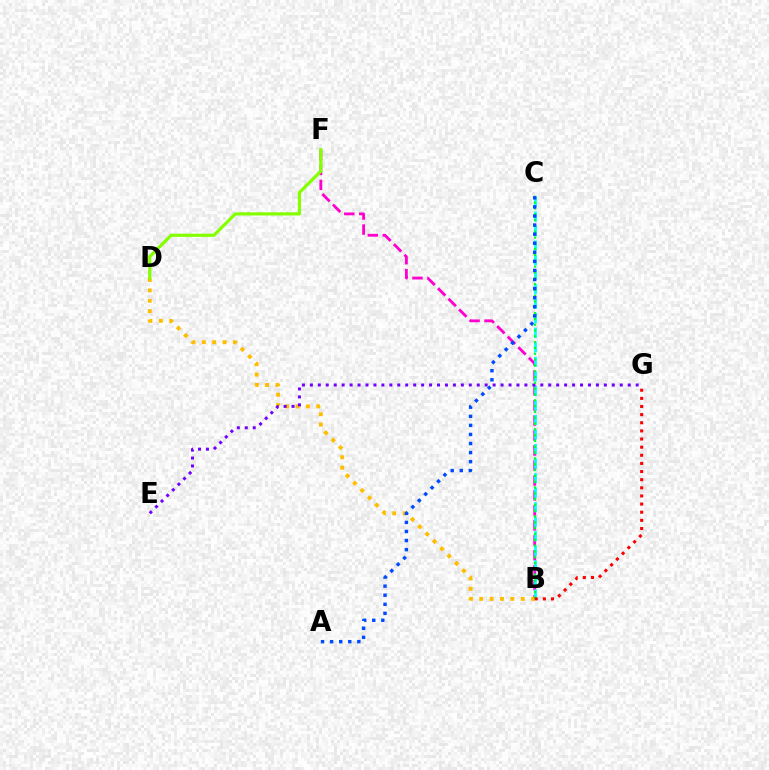{('B', 'F'): [{'color': '#ff00cf', 'line_style': 'dashed', 'thickness': 2.03}], ('B', 'C'): [{'color': '#00fff6', 'line_style': 'dashed', 'thickness': 1.97}, {'color': '#00ff39', 'line_style': 'dotted', 'thickness': 1.58}], ('B', 'D'): [{'color': '#ffbd00', 'line_style': 'dotted', 'thickness': 2.82}], ('D', 'F'): [{'color': '#84ff00', 'line_style': 'solid', 'thickness': 2.3}], ('E', 'G'): [{'color': '#7200ff', 'line_style': 'dotted', 'thickness': 2.16}], ('A', 'C'): [{'color': '#004bff', 'line_style': 'dotted', 'thickness': 2.47}], ('B', 'G'): [{'color': '#ff0000', 'line_style': 'dotted', 'thickness': 2.21}]}